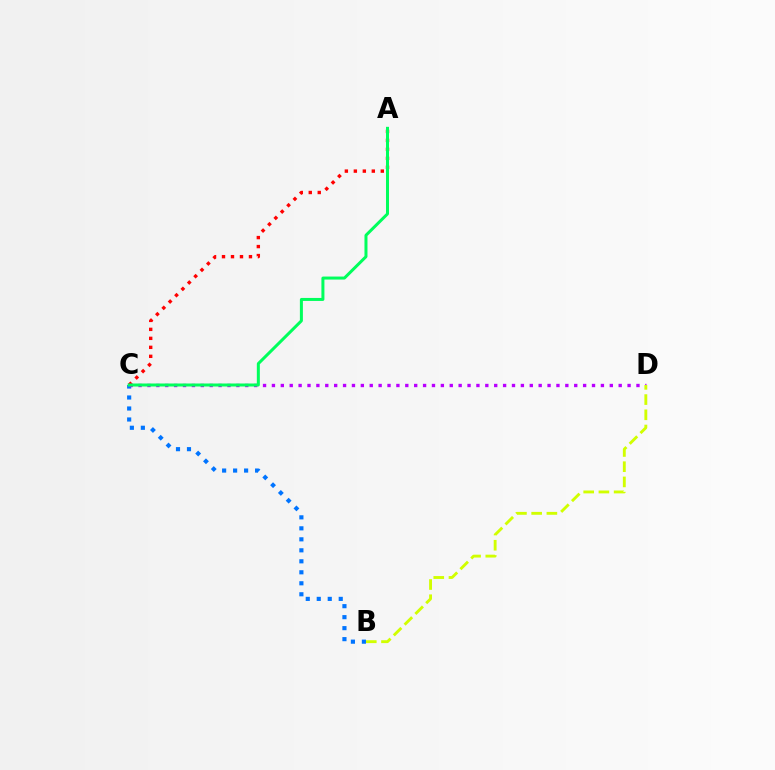{('B', 'C'): [{'color': '#0074ff', 'line_style': 'dotted', 'thickness': 2.99}], ('A', 'C'): [{'color': '#ff0000', 'line_style': 'dotted', 'thickness': 2.44}, {'color': '#00ff5c', 'line_style': 'solid', 'thickness': 2.16}], ('C', 'D'): [{'color': '#b900ff', 'line_style': 'dotted', 'thickness': 2.42}], ('B', 'D'): [{'color': '#d1ff00', 'line_style': 'dashed', 'thickness': 2.07}]}